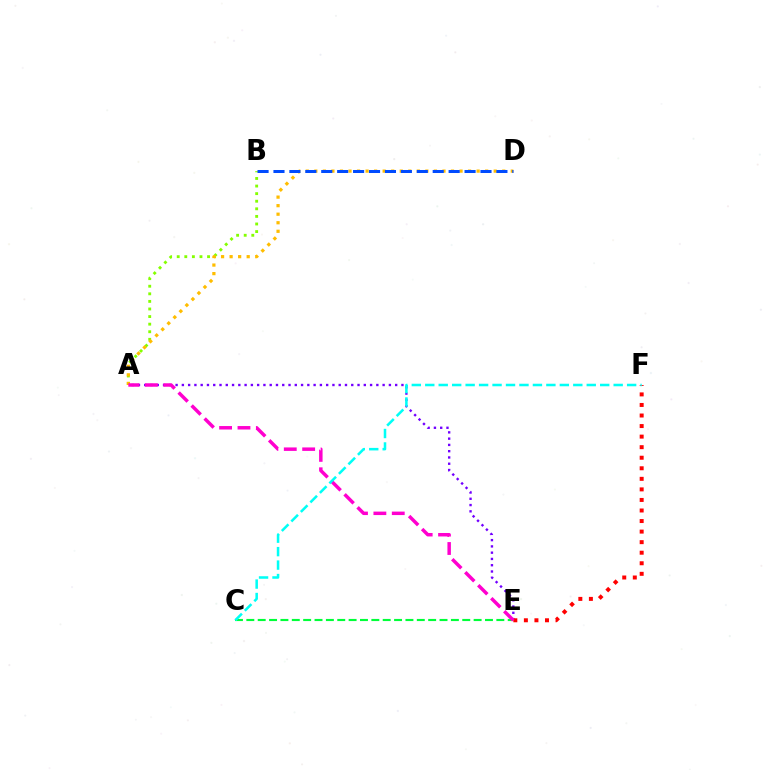{('A', 'B'): [{'color': '#84ff00', 'line_style': 'dotted', 'thickness': 2.06}], ('A', 'E'): [{'color': '#7200ff', 'line_style': 'dotted', 'thickness': 1.7}, {'color': '#ff00cf', 'line_style': 'dashed', 'thickness': 2.5}], ('A', 'D'): [{'color': '#ffbd00', 'line_style': 'dotted', 'thickness': 2.32}], ('E', 'F'): [{'color': '#ff0000', 'line_style': 'dotted', 'thickness': 2.87}], ('C', 'E'): [{'color': '#00ff39', 'line_style': 'dashed', 'thickness': 1.54}], ('B', 'D'): [{'color': '#004bff', 'line_style': 'dashed', 'thickness': 2.16}], ('C', 'F'): [{'color': '#00fff6', 'line_style': 'dashed', 'thickness': 1.83}]}